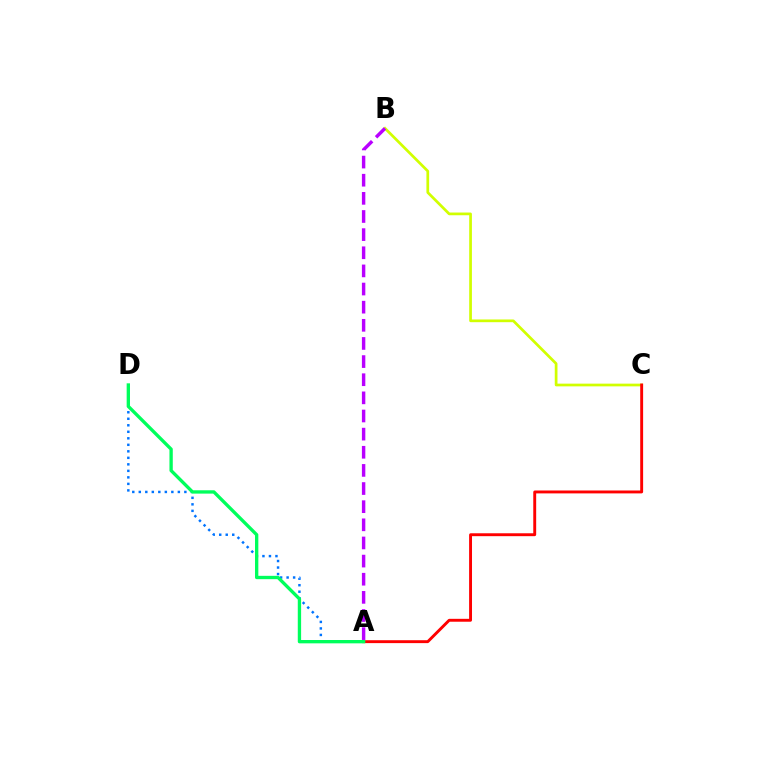{('A', 'D'): [{'color': '#0074ff', 'line_style': 'dotted', 'thickness': 1.77}, {'color': '#00ff5c', 'line_style': 'solid', 'thickness': 2.4}], ('B', 'C'): [{'color': '#d1ff00', 'line_style': 'solid', 'thickness': 1.95}], ('A', 'C'): [{'color': '#ff0000', 'line_style': 'solid', 'thickness': 2.09}], ('A', 'B'): [{'color': '#b900ff', 'line_style': 'dashed', 'thickness': 2.46}]}